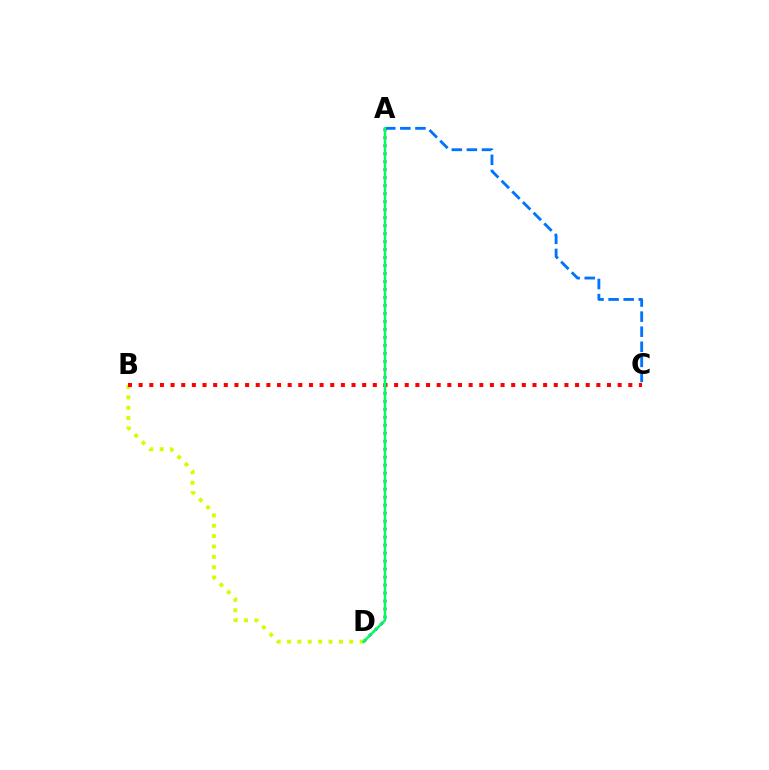{('A', 'C'): [{'color': '#0074ff', 'line_style': 'dashed', 'thickness': 2.05}], ('A', 'D'): [{'color': '#b900ff', 'line_style': 'dotted', 'thickness': 2.17}, {'color': '#00ff5c', 'line_style': 'solid', 'thickness': 1.85}], ('B', 'D'): [{'color': '#d1ff00', 'line_style': 'dotted', 'thickness': 2.82}], ('B', 'C'): [{'color': '#ff0000', 'line_style': 'dotted', 'thickness': 2.89}]}